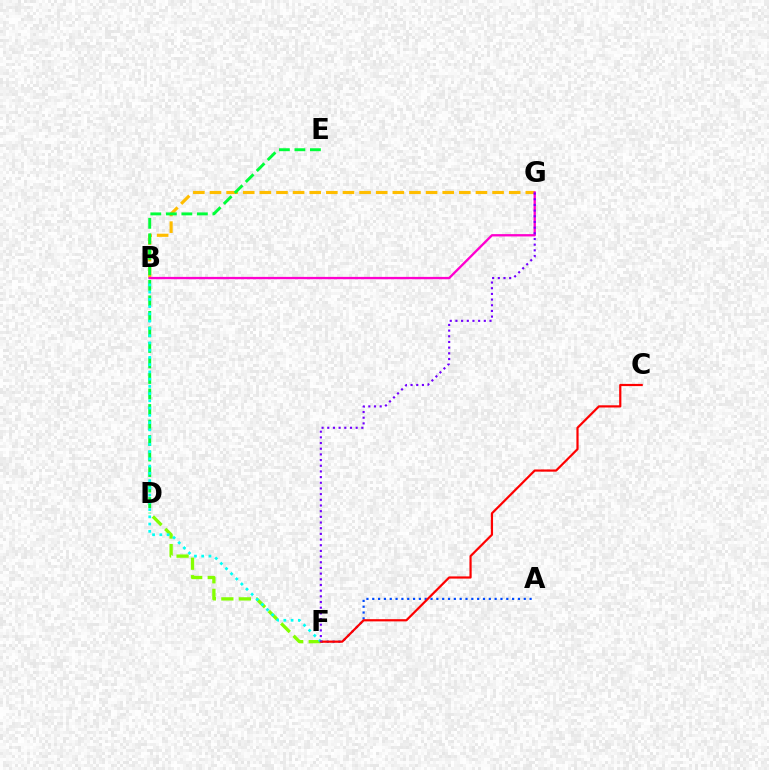{('A', 'F'): [{'color': '#004bff', 'line_style': 'dotted', 'thickness': 1.58}], ('B', 'G'): [{'color': '#ffbd00', 'line_style': 'dashed', 'thickness': 2.26}, {'color': '#ff00cf', 'line_style': 'solid', 'thickness': 1.68}], ('D', 'F'): [{'color': '#84ff00', 'line_style': 'dashed', 'thickness': 2.38}], ('D', 'E'): [{'color': '#00ff39', 'line_style': 'dashed', 'thickness': 2.11}], ('B', 'F'): [{'color': '#00fff6', 'line_style': 'dotted', 'thickness': 1.97}], ('C', 'F'): [{'color': '#ff0000', 'line_style': 'solid', 'thickness': 1.59}], ('F', 'G'): [{'color': '#7200ff', 'line_style': 'dotted', 'thickness': 1.54}]}